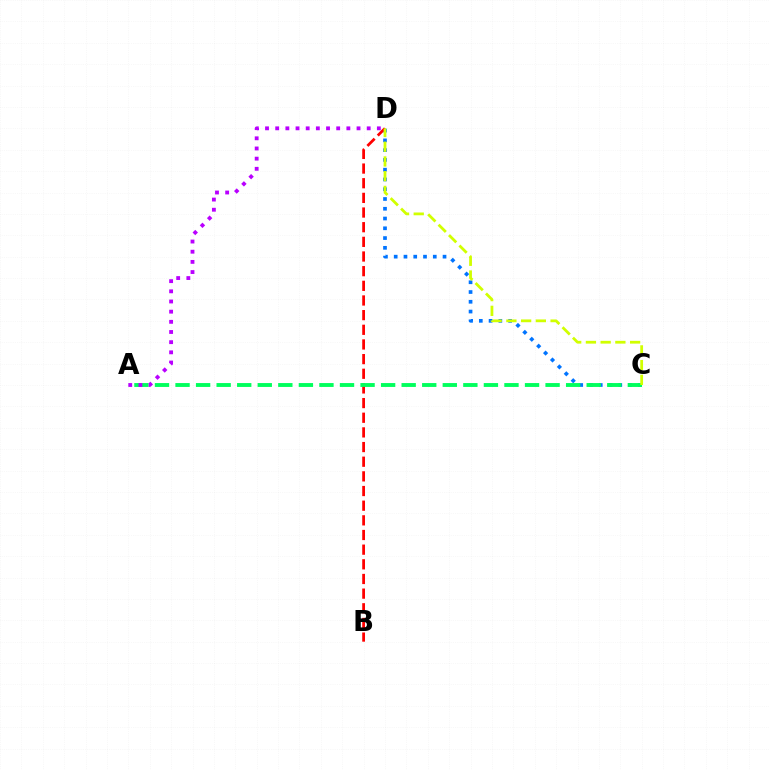{('C', 'D'): [{'color': '#0074ff', 'line_style': 'dotted', 'thickness': 2.65}, {'color': '#d1ff00', 'line_style': 'dashed', 'thickness': 2.0}], ('B', 'D'): [{'color': '#ff0000', 'line_style': 'dashed', 'thickness': 1.99}], ('A', 'C'): [{'color': '#00ff5c', 'line_style': 'dashed', 'thickness': 2.79}], ('A', 'D'): [{'color': '#b900ff', 'line_style': 'dotted', 'thickness': 2.76}]}